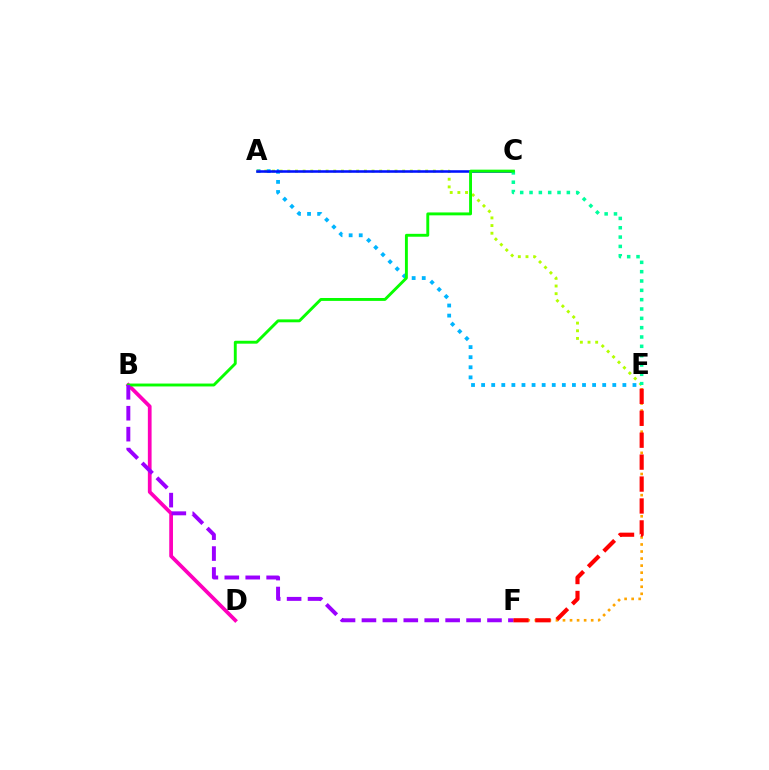{('A', 'E'): [{'color': '#00b5ff', 'line_style': 'dotted', 'thickness': 2.74}, {'color': '#b3ff00', 'line_style': 'dotted', 'thickness': 2.08}], ('B', 'D'): [{'color': '#ff00bd', 'line_style': 'solid', 'thickness': 2.69}], ('A', 'C'): [{'color': '#0010ff', 'line_style': 'solid', 'thickness': 1.84}], ('E', 'F'): [{'color': '#ffa500', 'line_style': 'dotted', 'thickness': 1.91}, {'color': '#ff0000', 'line_style': 'dashed', 'thickness': 2.98}], ('C', 'E'): [{'color': '#00ff9d', 'line_style': 'dotted', 'thickness': 2.54}], ('B', 'C'): [{'color': '#08ff00', 'line_style': 'solid', 'thickness': 2.09}], ('B', 'F'): [{'color': '#9b00ff', 'line_style': 'dashed', 'thickness': 2.84}]}